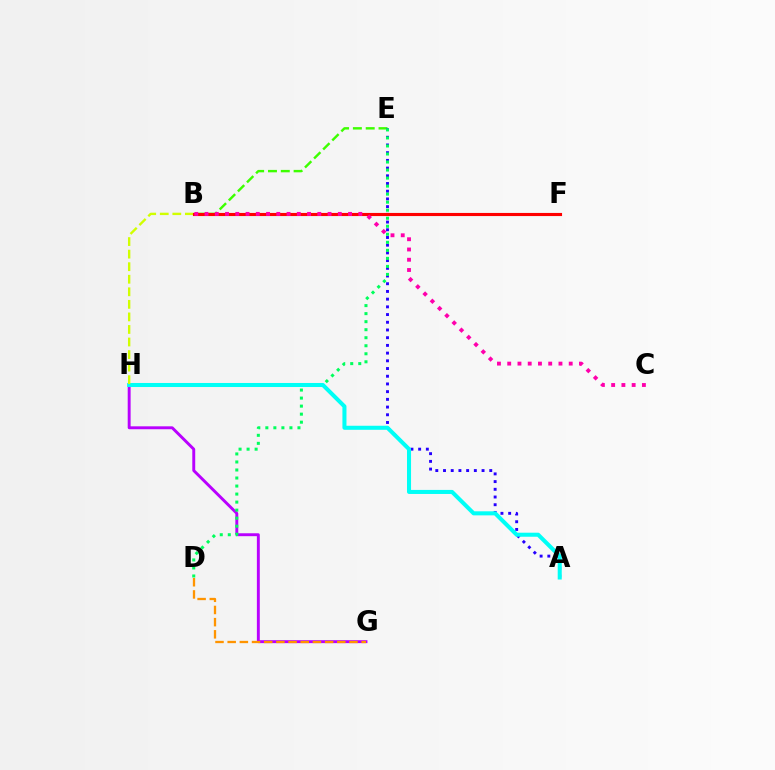{('G', 'H'): [{'color': '#b900ff', 'line_style': 'solid', 'thickness': 2.1}], ('B', 'E'): [{'color': '#3dff00', 'line_style': 'dashed', 'thickness': 1.74}], ('A', 'E'): [{'color': '#2500ff', 'line_style': 'dotted', 'thickness': 2.09}], ('D', 'E'): [{'color': '#00ff5c', 'line_style': 'dotted', 'thickness': 2.18}], ('A', 'H'): [{'color': '#00fff6', 'line_style': 'solid', 'thickness': 2.91}], ('B', 'F'): [{'color': '#0074ff', 'line_style': 'dashed', 'thickness': 1.87}, {'color': '#ff0000', 'line_style': 'solid', 'thickness': 2.25}], ('D', 'G'): [{'color': '#ff9400', 'line_style': 'dashed', 'thickness': 1.65}], ('B', 'H'): [{'color': '#d1ff00', 'line_style': 'dashed', 'thickness': 1.71}], ('B', 'C'): [{'color': '#ff00ac', 'line_style': 'dotted', 'thickness': 2.79}]}